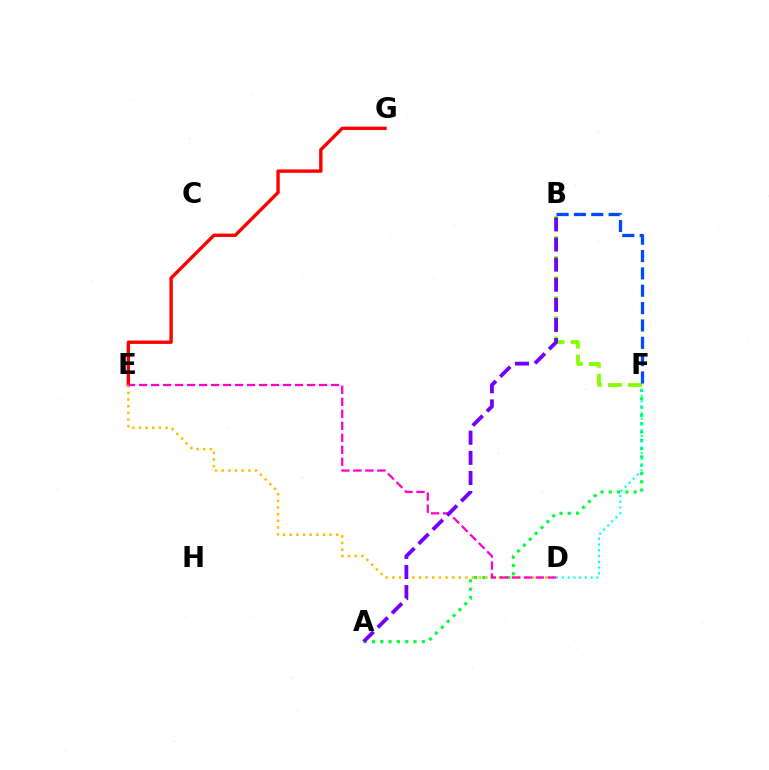{('A', 'F'): [{'color': '#00ff39', 'line_style': 'dotted', 'thickness': 2.26}], ('B', 'F'): [{'color': '#84ff00', 'line_style': 'dashed', 'thickness': 2.73}, {'color': '#004bff', 'line_style': 'dashed', 'thickness': 2.36}], ('D', 'F'): [{'color': '#00fff6', 'line_style': 'dotted', 'thickness': 1.56}], ('E', 'G'): [{'color': '#ff0000', 'line_style': 'solid', 'thickness': 2.44}], ('D', 'E'): [{'color': '#ffbd00', 'line_style': 'dotted', 'thickness': 1.81}, {'color': '#ff00cf', 'line_style': 'dashed', 'thickness': 1.63}], ('A', 'B'): [{'color': '#7200ff', 'line_style': 'dashed', 'thickness': 2.73}]}